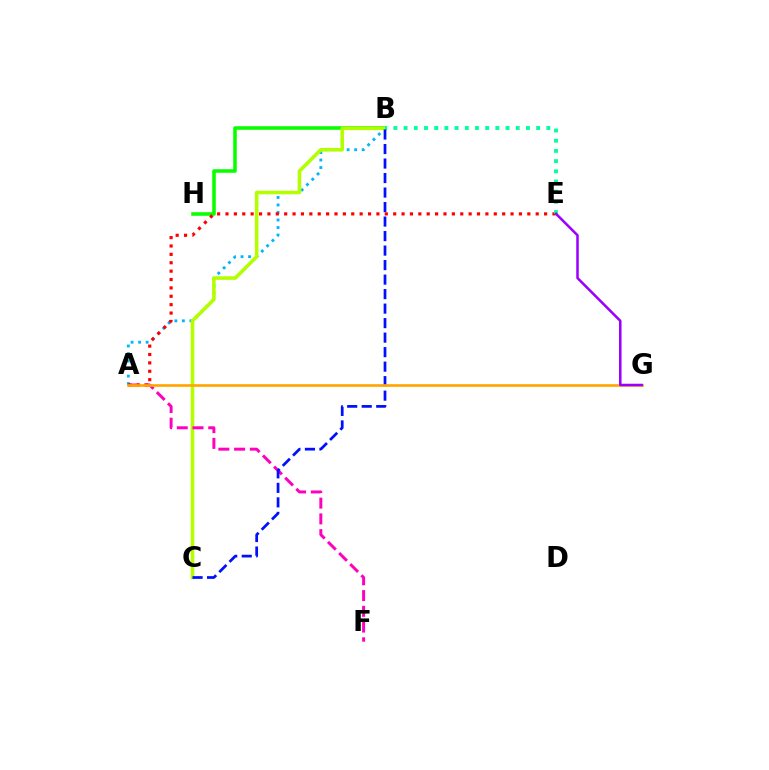{('A', 'B'): [{'color': '#00b5ff', 'line_style': 'dotted', 'thickness': 2.04}], ('B', 'H'): [{'color': '#08ff00', 'line_style': 'solid', 'thickness': 2.57}], ('B', 'C'): [{'color': '#b3ff00', 'line_style': 'solid', 'thickness': 2.58}, {'color': '#0010ff', 'line_style': 'dashed', 'thickness': 1.97}], ('A', 'F'): [{'color': '#ff00bd', 'line_style': 'dashed', 'thickness': 2.14}], ('A', 'E'): [{'color': '#ff0000', 'line_style': 'dotted', 'thickness': 2.28}], ('B', 'E'): [{'color': '#00ff9d', 'line_style': 'dotted', 'thickness': 2.77}], ('A', 'G'): [{'color': '#ffa500', 'line_style': 'solid', 'thickness': 1.92}], ('E', 'G'): [{'color': '#9b00ff', 'line_style': 'solid', 'thickness': 1.81}]}